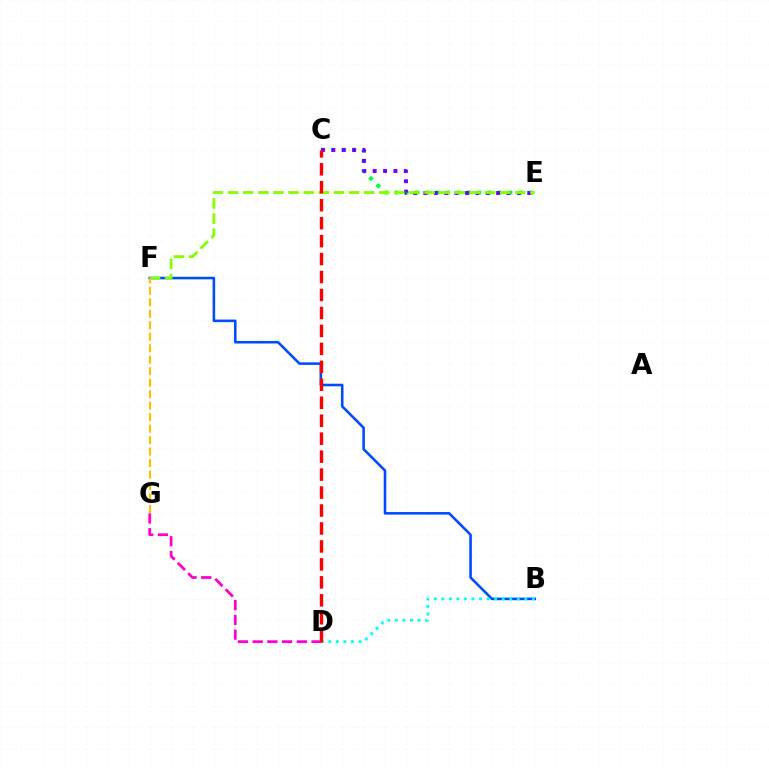{('D', 'G'): [{'color': '#ff00cf', 'line_style': 'dashed', 'thickness': 2.0}], ('C', 'E'): [{'color': '#00ff39', 'line_style': 'dotted', 'thickness': 2.82}, {'color': '#7200ff', 'line_style': 'dotted', 'thickness': 2.82}], ('B', 'F'): [{'color': '#004bff', 'line_style': 'solid', 'thickness': 1.86}], ('B', 'D'): [{'color': '#00fff6', 'line_style': 'dotted', 'thickness': 2.05}], ('E', 'F'): [{'color': '#84ff00', 'line_style': 'dashed', 'thickness': 2.05}], ('C', 'D'): [{'color': '#ff0000', 'line_style': 'dashed', 'thickness': 2.44}], ('F', 'G'): [{'color': '#ffbd00', 'line_style': 'dashed', 'thickness': 1.56}]}